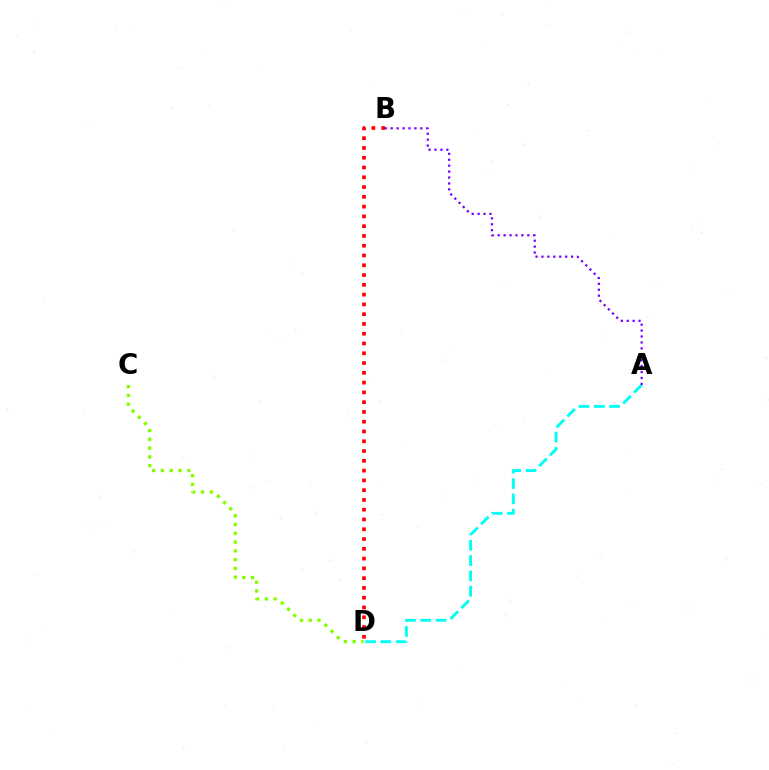{('A', 'D'): [{'color': '#00fff6', 'line_style': 'dashed', 'thickness': 2.08}], ('B', 'D'): [{'color': '#ff0000', 'line_style': 'dotted', 'thickness': 2.66}], ('A', 'B'): [{'color': '#7200ff', 'line_style': 'dotted', 'thickness': 1.61}], ('C', 'D'): [{'color': '#84ff00', 'line_style': 'dotted', 'thickness': 2.39}]}